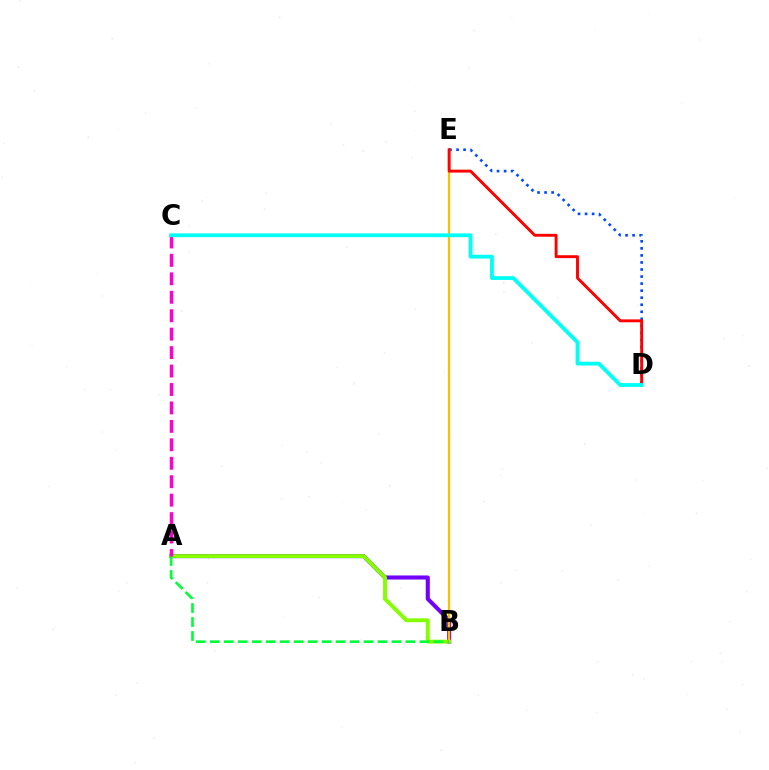{('D', 'E'): [{'color': '#004bff', 'line_style': 'dotted', 'thickness': 1.92}, {'color': '#ff0000', 'line_style': 'solid', 'thickness': 2.09}], ('A', 'B'): [{'color': '#7200ff', 'line_style': 'solid', 'thickness': 2.93}, {'color': '#84ff00', 'line_style': 'solid', 'thickness': 2.81}, {'color': '#00ff39', 'line_style': 'dashed', 'thickness': 1.9}], ('B', 'E'): [{'color': '#ffbd00', 'line_style': 'solid', 'thickness': 1.65}], ('A', 'C'): [{'color': '#ff00cf', 'line_style': 'dashed', 'thickness': 2.51}], ('C', 'D'): [{'color': '#00fff6', 'line_style': 'solid', 'thickness': 2.74}]}